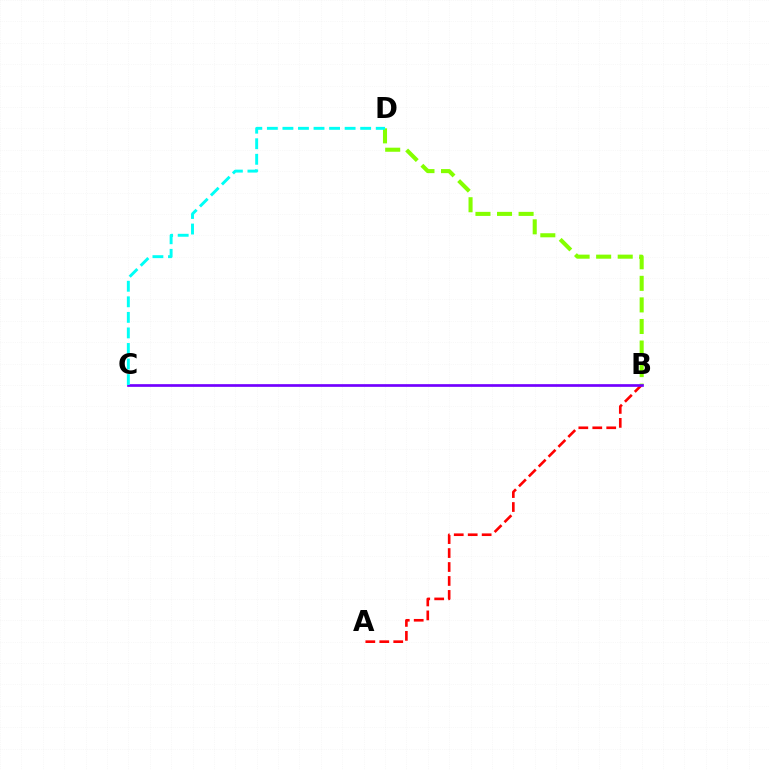{('A', 'B'): [{'color': '#ff0000', 'line_style': 'dashed', 'thickness': 1.9}], ('B', 'D'): [{'color': '#84ff00', 'line_style': 'dashed', 'thickness': 2.93}], ('B', 'C'): [{'color': '#7200ff', 'line_style': 'solid', 'thickness': 1.94}], ('C', 'D'): [{'color': '#00fff6', 'line_style': 'dashed', 'thickness': 2.11}]}